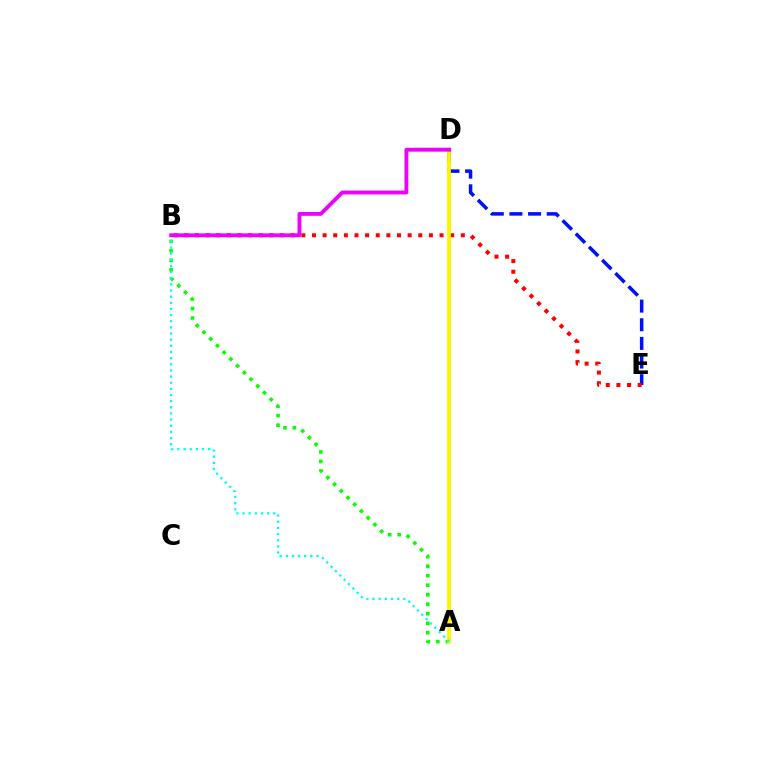{('D', 'E'): [{'color': '#0010ff', 'line_style': 'dashed', 'thickness': 2.53}], ('B', 'E'): [{'color': '#ff0000', 'line_style': 'dotted', 'thickness': 2.89}], ('A', 'B'): [{'color': '#08ff00', 'line_style': 'dotted', 'thickness': 2.58}, {'color': '#00fff6', 'line_style': 'dotted', 'thickness': 1.67}], ('A', 'D'): [{'color': '#fcf500', 'line_style': 'solid', 'thickness': 2.72}], ('B', 'D'): [{'color': '#ee00ff', 'line_style': 'solid', 'thickness': 2.77}]}